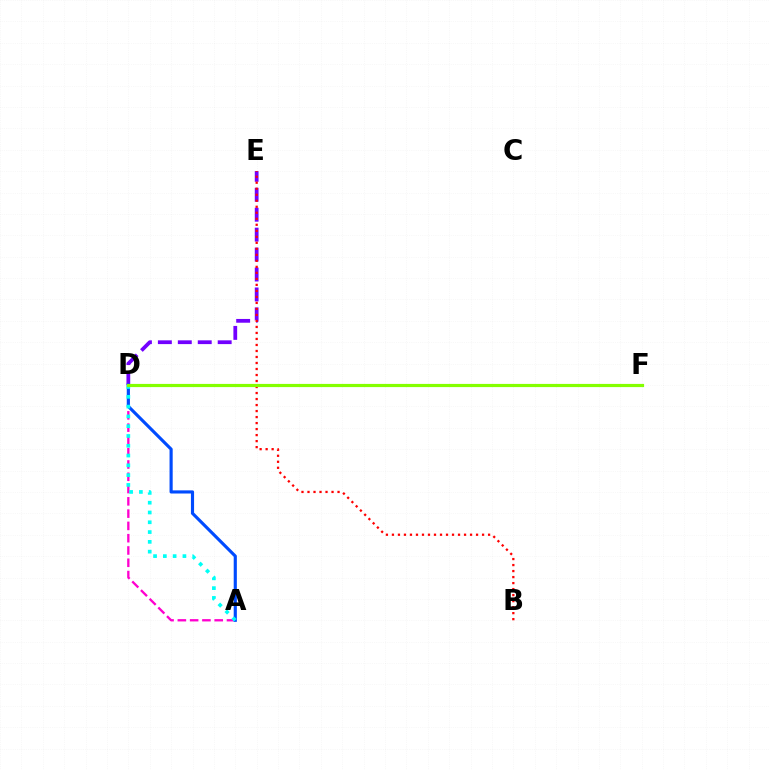{('D', 'E'): [{'color': '#7200ff', 'line_style': 'dashed', 'thickness': 2.71}], ('B', 'E'): [{'color': '#ff0000', 'line_style': 'dotted', 'thickness': 1.63}], ('A', 'D'): [{'color': '#ff00cf', 'line_style': 'dashed', 'thickness': 1.67}, {'color': '#004bff', 'line_style': 'solid', 'thickness': 2.26}, {'color': '#00fff6', 'line_style': 'dotted', 'thickness': 2.66}], ('D', 'F'): [{'color': '#00ff39', 'line_style': 'dashed', 'thickness': 1.98}, {'color': '#ffbd00', 'line_style': 'dashed', 'thickness': 2.15}, {'color': '#84ff00', 'line_style': 'solid', 'thickness': 2.29}]}